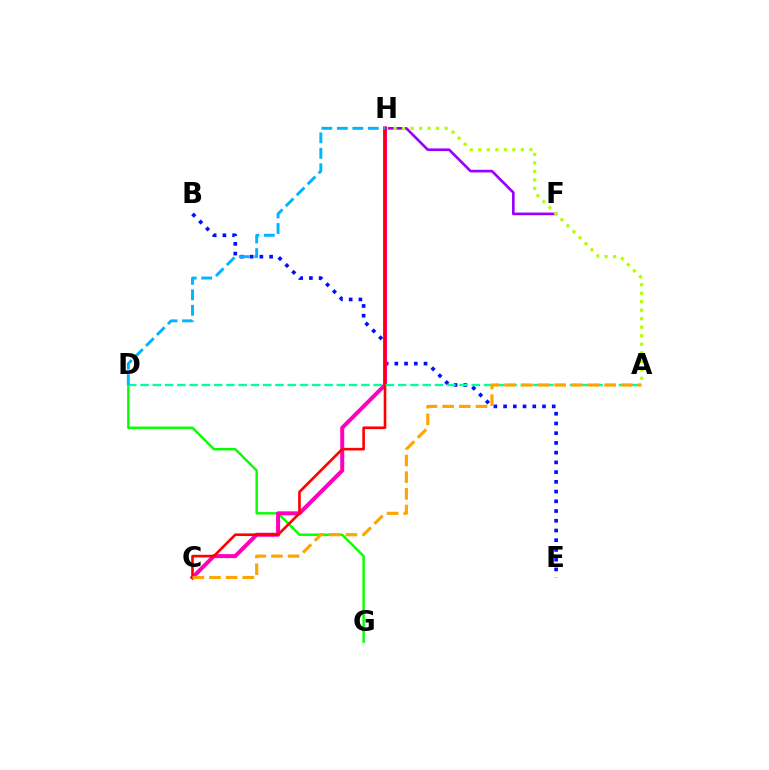{('F', 'H'): [{'color': '#9b00ff', 'line_style': 'solid', 'thickness': 1.91}], ('A', 'H'): [{'color': '#b3ff00', 'line_style': 'dotted', 'thickness': 2.31}], ('D', 'G'): [{'color': '#08ff00', 'line_style': 'solid', 'thickness': 1.76}], ('B', 'E'): [{'color': '#0010ff', 'line_style': 'dotted', 'thickness': 2.64}], ('C', 'H'): [{'color': '#ff00bd', 'line_style': 'solid', 'thickness': 2.88}, {'color': '#ff0000', 'line_style': 'solid', 'thickness': 1.89}], ('A', 'D'): [{'color': '#00ff9d', 'line_style': 'dashed', 'thickness': 1.67}], ('A', 'C'): [{'color': '#ffa500', 'line_style': 'dashed', 'thickness': 2.26}], ('D', 'H'): [{'color': '#00b5ff', 'line_style': 'dashed', 'thickness': 2.1}]}